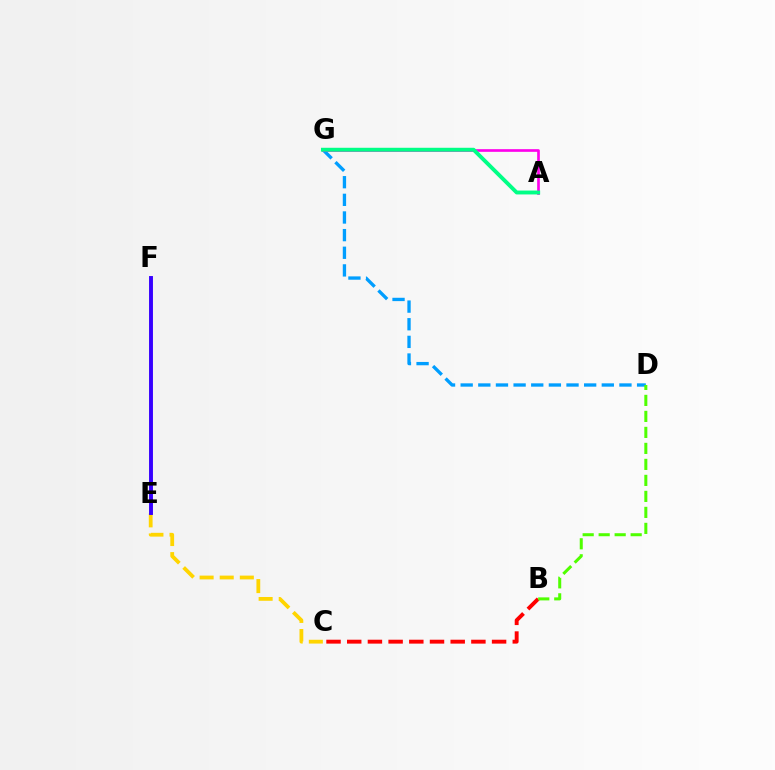{('D', 'G'): [{'color': '#009eff', 'line_style': 'dashed', 'thickness': 2.4}], ('C', 'E'): [{'color': '#ffd500', 'line_style': 'dashed', 'thickness': 2.73}], ('B', 'C'): [{'color': '#ff0000', 'line_style': 'dashed', 'thickness': 2.81}], ('B', 'D'): [{'color': '#4fff00', 'line_style': 'dashed', 'thickness': 2.17}], ('A', 'G'): [{'color': '#ff00ed', 'line_style': 'solid', 'thickness': 1.92}, {'color': '#00ff86', 'line_style': 'solid', 'thickness': 2.79}], ('E', 'F'): [{'color': '#3700ff', 'line_style': 'solid', 'thickness': 2.81}]}